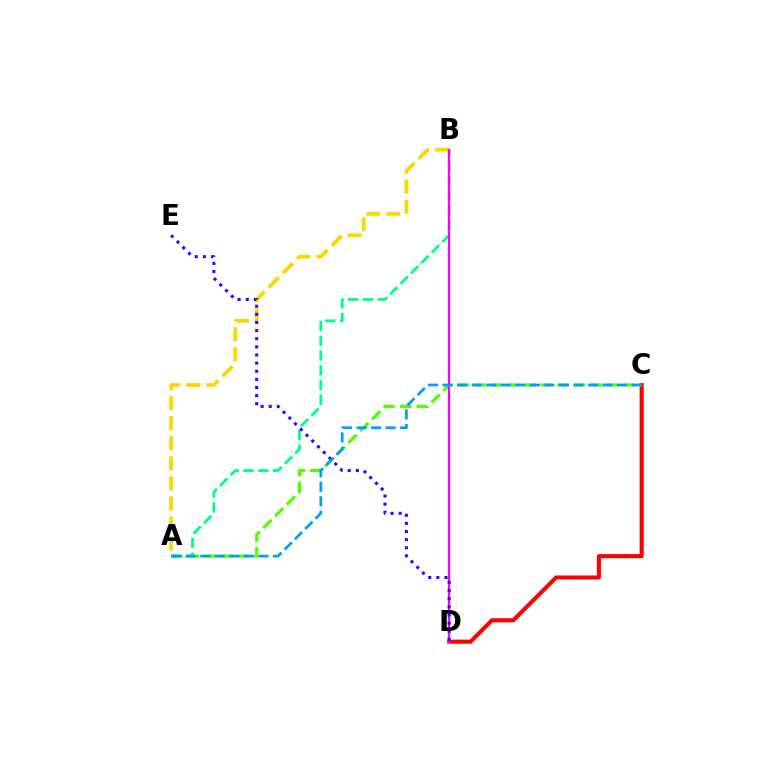{('C', 'D'): [{'color': '#ff0000', 'line_style': 'solid', 'thickness': 2.93}], ('A', 'C'): [{'color': '#4fff00', 'line_style': 'dashed', 'thickness': 2.26}, {'color': '#009eff', 'line_style': 'dashed', 'thickness': 1.97}], ('A', 'B'): [{'color': '#ffd500', 'line_style': 'dashed', 'thickness': 2.73}, {'color': '#00ff86', 'line_style': 'dashed', 'thickness': 2.0}], ('B', 'D'): [{'color': '#ff00ed', 'line_style': 'solid', 'thickness': 1.65}], ('D', 'E'): [{'color': '#3700ff', 'line_style': 'dotted', 'thickness': 2.21}]}